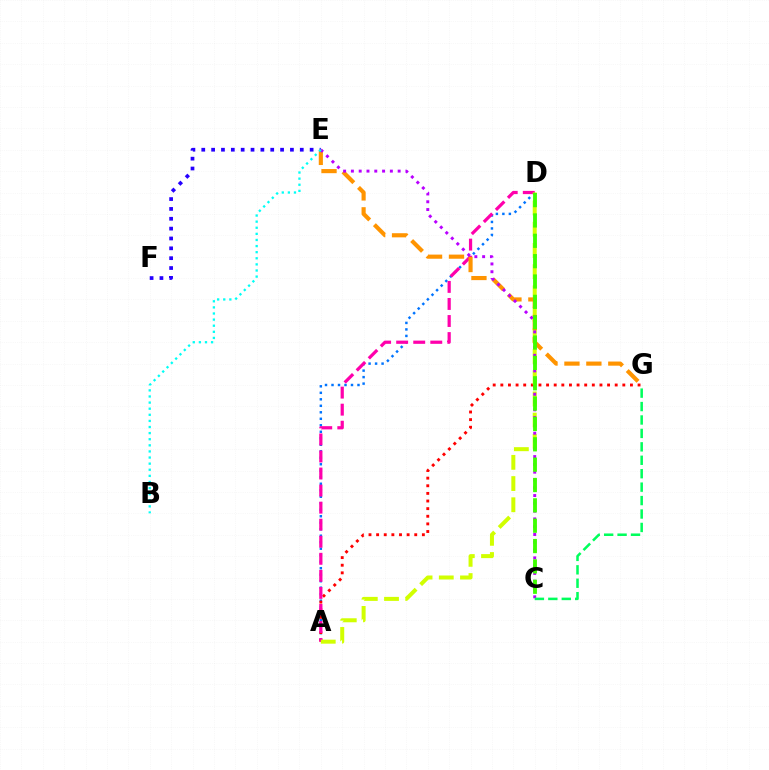{('A', 'D'): [{'color': '#0074ff', 'line_style': 'dotted', 'thickness': 1.76}, {'color': '#ff00ac', 'line_style': 'dashed', 'thickness': 2.32}, {'color': '#d1ff00', 'line_style': 'dashed', 'thickness': 2.88}], ('A', 'G'): [{'color': '#ff0000', 'line_style': 'dotted', 'thickness': 2.07}], ('E', 'G'): [{'color': '#ff9400', 'line_style': 'dashed', 'thickness': 2.98}], ('C', 'E'): [{'color': '#b900ff', 'line_style': 'dotted', 'thickness': 2.12}], ('C', 'D'): [{'color': '#3dff00', 'line_style': 'dashed', 'thickness': 2.76}], ('E', 'F'): [{'color': '#2500ff', 'line_style': 'dotted', 'thickness': 2.68}], ('B', 'E'): [{'color': '#00fff6', 'line_style': 'dotted', 'thickness': 1.66}], ('C', 'G'): [{'color': '#00ff5c', 'line_style': 'dashed', 'thickness': 1.82}]}